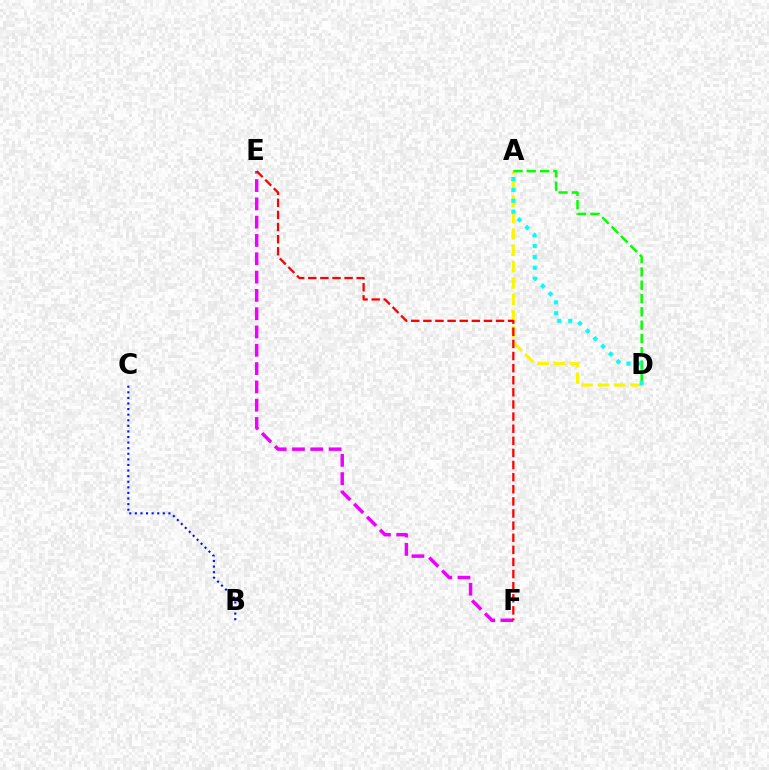{('A', 'D'): [{'color': '#fcf500', 'line_style': 'dashed', 'thickness': 2.22}, {'color': '#08ff00', 'line_style': 'dashed', 'thickness': 1.81}, {'color': '#00fff6', 'line_style': 'dotted', 'thickness': 2.95}], ('E', 'F'): [{'color': '#ee00ff', 'line_style': 'dashed', 'thickness': 2.49}, {'color': '#ff0000', 'line_style': 'dashed', 'thickness': 1.65}], ('B', 'C'): [{'color': '#0010ff', 'line_style': 'dotted', 'thickness': 1.52}]}